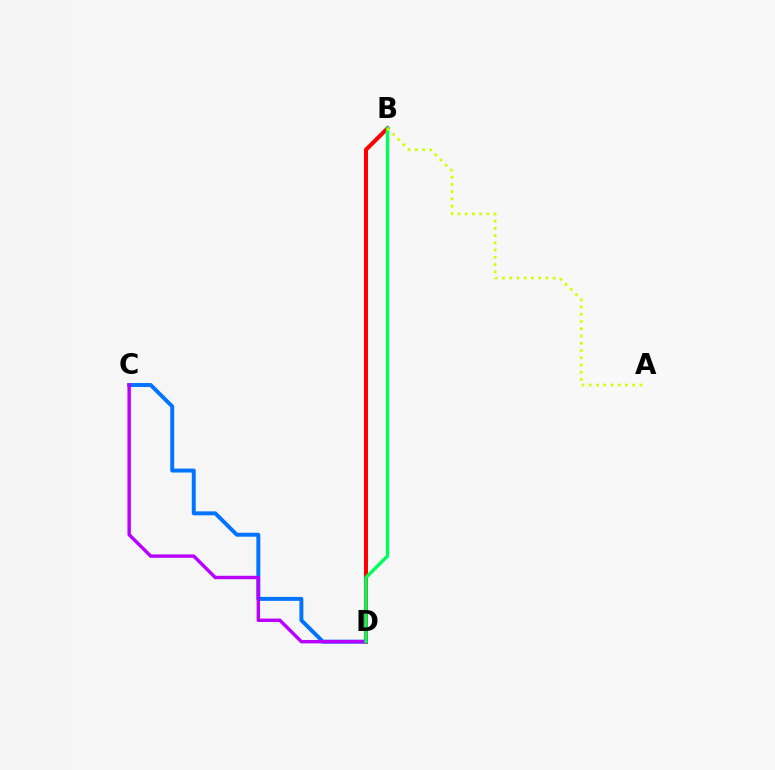{('C', 'D'): [{'color': '#0074ff', 'line_style': 'solid', 'thickness': 2.83}, {'color': '#b900ff', 'line_style': 'solid', 'thickness': 2.46}], ('B', 'D'): [{'color': '#ff0000', 'line_style': 'solid', 'thickness': 2.91}, {'color': '#00ff5c', 'line_style': 'solid', 'thickness': 2.46}], ('A', 'B'): [{'color': '#d1ff00', 'line_style': 'dotted', 'thickness': 1.97}]}